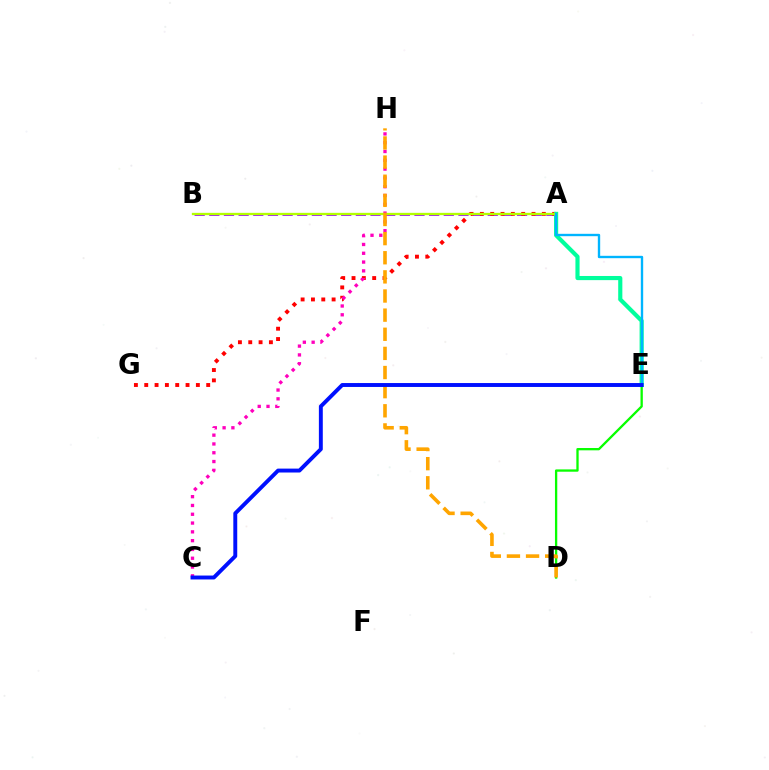{('A', 'B'): [{'color': '#9b00ff', 'line_style': 'dashed', 'thickness': 1.99}, {'color': '#b3ff00', 'line_style': 'solid', 'thickness': 1.67}], ('D', 'E'): [{'color': '#08ff00', 'line_style': 'solid', 'thickness': 1.66}], ('A', 'G'): [{'color': '#ff0000', 'line_style': 'dotted', 'thickness': 2.81}], ('A', 'E'): [{'color': '#00ff9d', 'line_style': 'solid', 'thickness': 2.99}, {'color': '#00b5ff', 'line_style': 'solid', 'thickness': 1.71}], ('C', 'H'): [{'color': '#ff00bd', 'line_style': 'dotted', 'thickness': 2.39}], ('D', 'H'): [{'color': '#ffa500', 'line_style': 'dashed', 'thickness': 2.6}], ('C', 'E'): [{'color': '#0010ff', 'line_style': 'solid', 'thickness': 2.82}]}